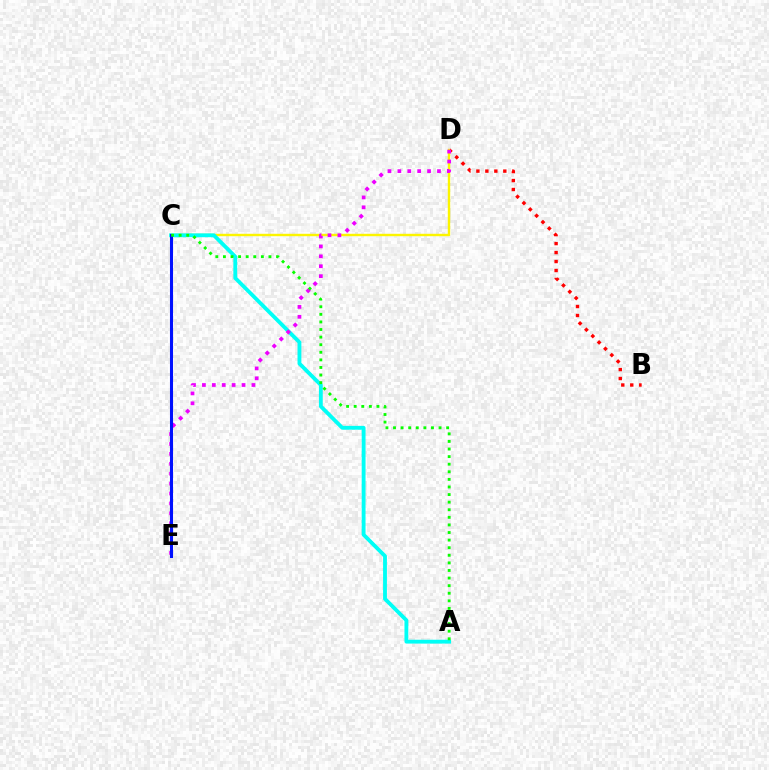{('B', 'D'): [{'color': '#ff0000', 'line_style': 'dotted', 'thickness': 2.44}], ('C', 'D'): [{'color': '#fcf500', 'line_style': 'solid', 'thickness': 1.74}], ('A', 'C'): [{'color': '#00fff6', 'line_style': 'solid', 'thickness': 2.76}, {'color': '#08ff00', 'line_style': 'dotted', 'thickness': 2.06}], ('D', 'E'): [{'color': '#ee00ff', 'line_style': 'dotted', 'thickness': 2.69}], ('C', 'E'): [{'color': '#0010ff', 'line_style': 'solid', 'thickness': 2.2}]}